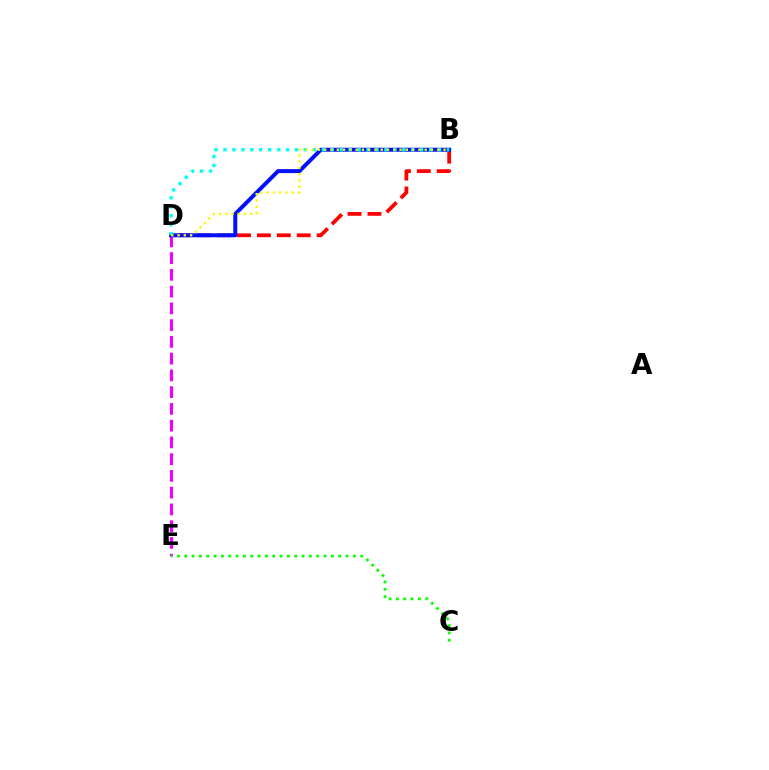{('B', 'D'): [{'color': '#ff0000', 'line_style': 'dashed', 'thickness': 2.7}, {'color': '#0010ff', 'line_style': 'solid', 'thickness': 2.86}, {'color': '#00fff6', 'line_style': 'dotted', 'thickness': 2.43}, {'color': '#fcf500', 'line_style': 'dotted', 'thickness': 1.71}], ('D', 'E'): [{'color': '#ee00ff', 'line_style': 'dashed', 'thickness': 2.28}], ('C', 'E'): [{'color': '#08ff00', 'line_style': 'dotted', 'thickness': 1.99}]}